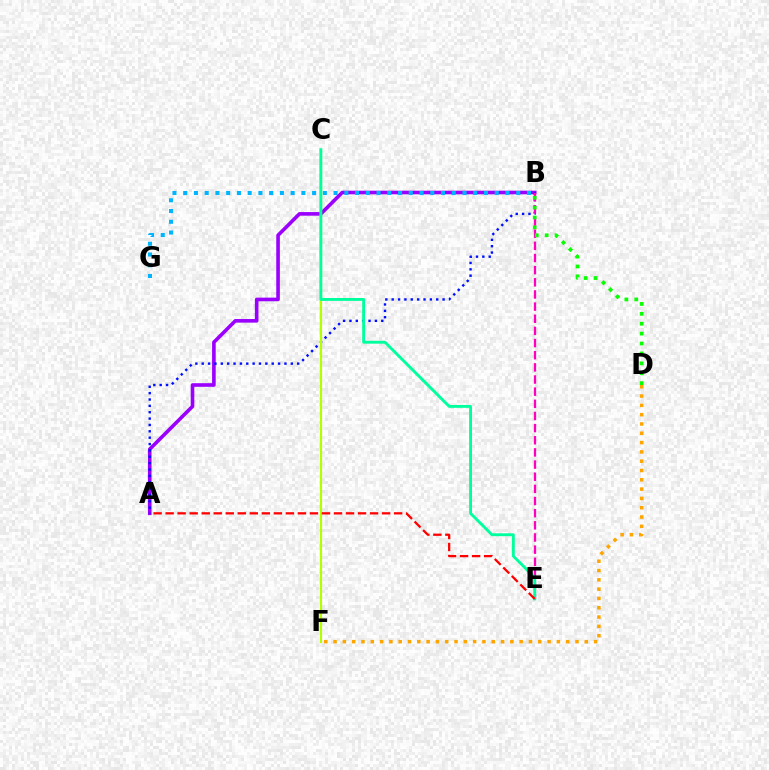{('A', 'B'): [{'color': '#9b00ff', 'line_style': 'solid', 'thickness': 2.6}, {'color': '#0010ff', 'line_style': 'dotted', 'thickness': 1.73}], ('B', 'G'): [{'color': '#00b5ff', 'line_style': 'dotted', 'thickness': 2.92}], ('B', 'E'): [{'color': '#ff00bd', 'line_style': 'dashed', 'thickness': 1.65}], ('C', 'F'): [{'color': '#b3ff00', 'line_style': 'solid', 'thickness': 1.56}], ('C', 'E'): [{'color': '#00ff9d', 'line_style': 'solid', 'thickness': 2.07}], ('A', 'E'): [{'color': '#ff0000', 'line_style': 'dashed', 'thickness': 1.63}], ('D', 'F'): [{'color': '#ffa500', 'line_style': 'dotted', 'thickness': 2.53}], ('B', 'D'): [{'color': '#08ff00', 'line_style': 'dotted', 'thickness': 2.69}]}